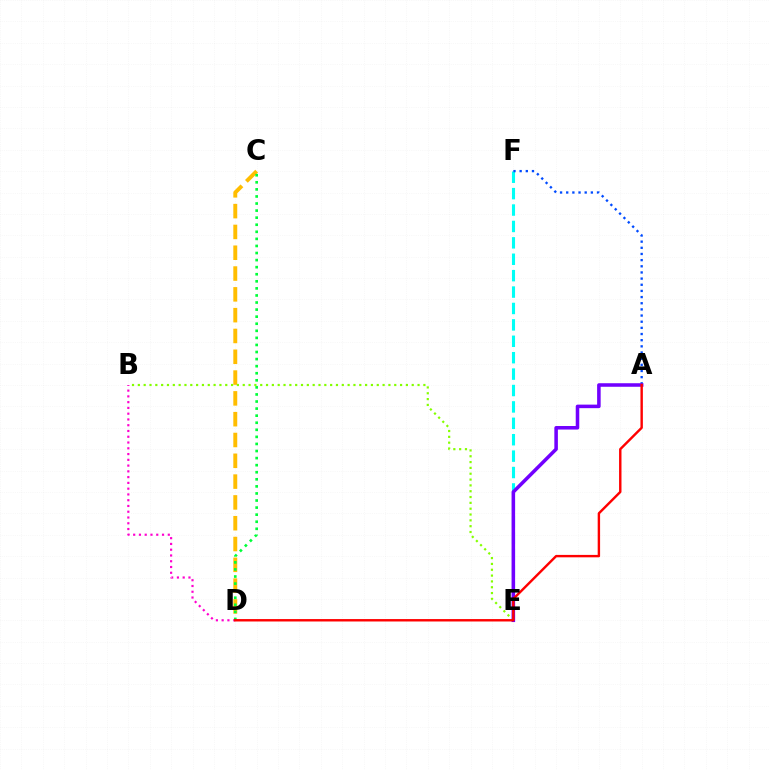{('E', 'F'): [{'color': '#00fff6', 'line_style': 'dashed', 'thickness': 2.23}], ('B', 'D'): [{'color': '#ff00cf', 'line_style': 'dotted', 'thickness': 1.57}], ('A', 'F'): [{'color': '#004bff', 'line_style': 'dotted', 'thickness': 1.67}], ('C', 'D'): [{'color': '#ffbd00', 'line_style': 'dashed', 'thickness': 2.83}, {'color': '#00ff39', 'line_style': 'dotted', 'thickness': 1.92}], ('B', 'E'): [{'color': '#84ff00', 'line_style': 'dotted', 'thickness': 1.58}], ('A', 'E'): [{'color': '#7200ff', 'line_style': 'solid', 'thickness': 2.55}], ('A', 'D'): [{'color': '#ff0000', 'line_style': 'solid', 'thickness': 1.74}]}